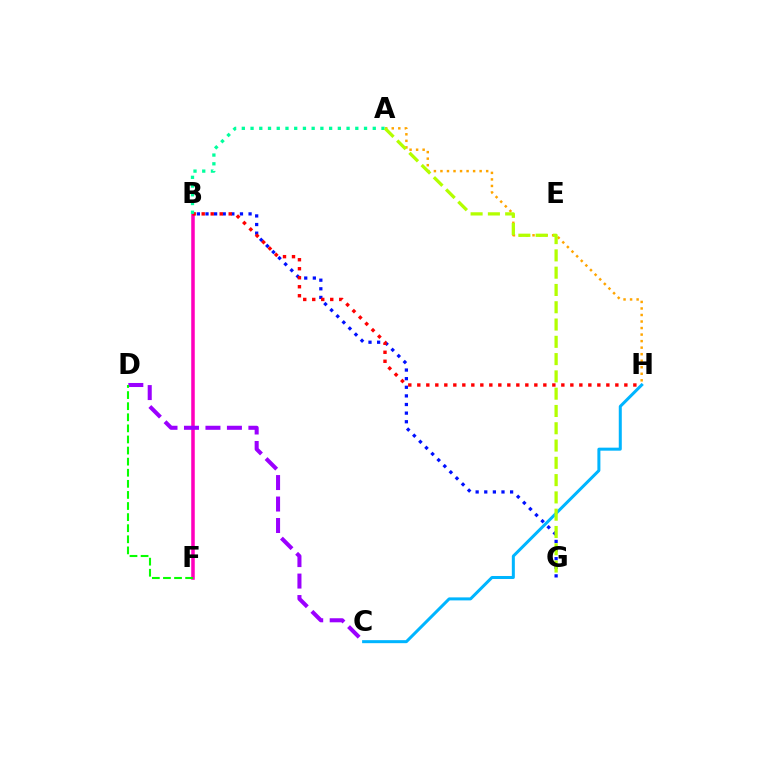{('B', 'F'): [{'color': '#ff00bd', 'line_style': 'solid', 'thickness': 2.54}], ('C', 'D'): [{'color': '#9b00ff', 'line_style': 'dashed', 'thickness': 2.92}], ('A', 'H'): [{'color': '#ffa500', 'line_style': 'dotted', 'thickness': 1.77}], ('D', 'F'): [{'color': '#08ff00', 'line_style': 'dashed', 'thickness': 1.51}], ('B', 'G'): [{'color': '#0010ff', 'line_style': 'dotted', 'thickness': 2.34}], ('B', 'H'): [{'color': '#ff0000', 'line_style': 'dotted', 'thickness': 2.45}], ('A', 'B'): [{'color': '#00ff9d', 'line_style': 'dotted', 'thickness': 2.37}], ('C', 'H'): [{'color': '#00b5ff', 'line_style': 'solid', 'thickness': 2.17}], ('A', 'G'): [{'color': '#b3ff00', 'line_style': 'dashed', 'thickness': 2.35}]}